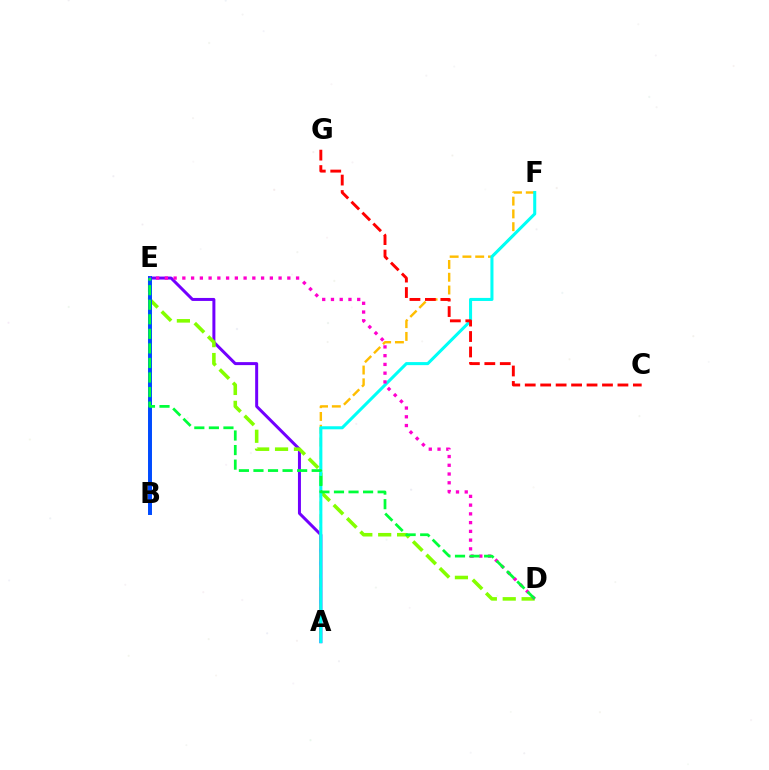{('A', 'E'): [{'color': '#7200ff', 'line_style': 'solid', 'thickness': 2.15}], ('A', 'F'): [{'color': '#ffbd00', 'line_style': 'dashed', 'thickness': 1.74}, {'color': '#00fff6', 'line_style': 'solid', 'thickness': 2.2}], ('D', 'E'): [{'color': '#84ff00', 'line_style': 'dashed', 'thickness': 2.57}, {'color': '#ff00cf', 'line_style': 'dotted', 'thickness': 2.38}, {'color': '#00ff39', 'line_style': 'dashed', 'thickness': 1.98}], ('B', 'E'): [{'color': '#004bff', 'line_style': 'solid', 'thickness': 2.85}], ('C', 'G'): [{'color': '#ff0000', 'line_style': 'dashed', 'thickness': 2.1}]}